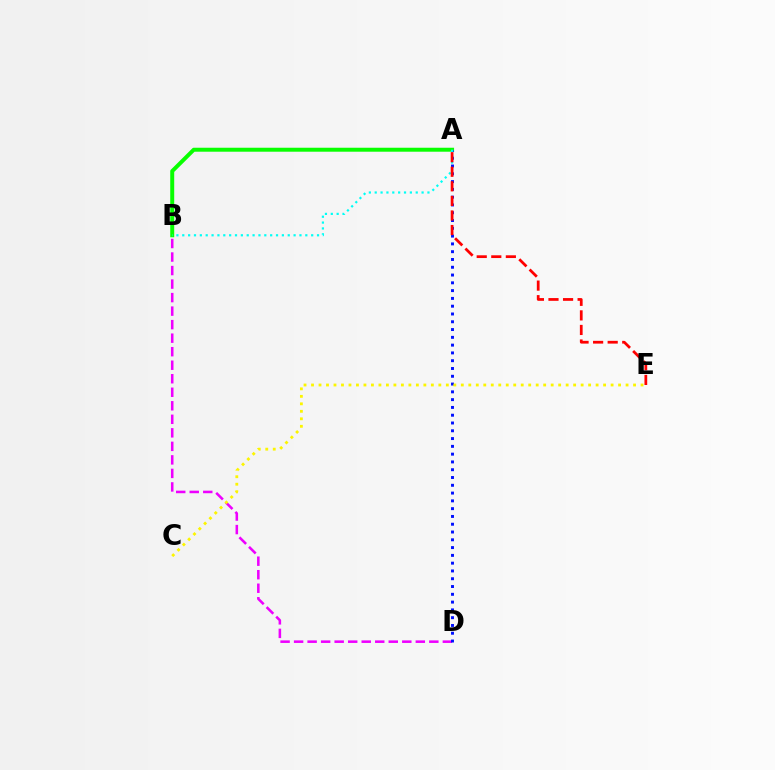{('B', 'D'): [{'color': '#ee00ff', 'line_style': 'dashed', 'thickness': 1.84}], ('A', 'B'): [{'color': '#08ff00', 'line_style': 'solid', 'thickness': 2.86}, {'color': '#00fff6', 'line_style': 'dotted', 'thickness': 1.59}], ('A', 'D'): [{'color': '#0010ff', 'line_style': 'dotted', 'thickness': 2.12}], ('C', 'E'): [{'color': '#fcf500', 'line_style': 'dotted', 'thickness': 2.03}], ('A', 'E'): [{'color': '#ff0000', 'line_style': 'dashed', 'thickness': 1.98}]}